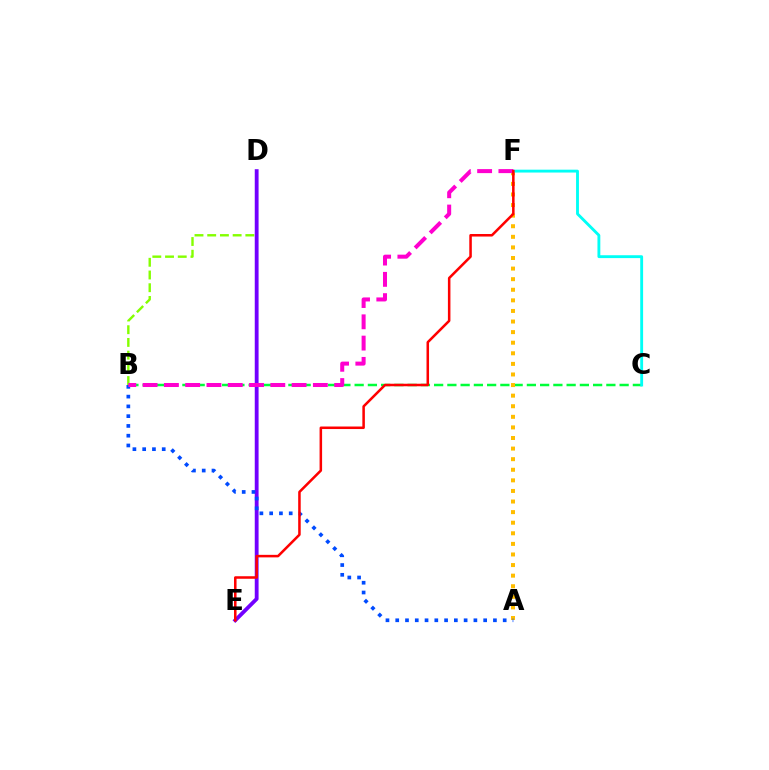{('B', 'D'): [{'color': '#84ff00', 'line_style': 'dashed', 'thickness': 1.73}], ('D', 'E'): [{'color': '#7200ff', 'line_style': 'solid', 'thickness': 2.75}], ('B', 'C'): [{'color': '#00ff39', 'line_style': 'dashed', 'thickness': 1.8}], ('A', 'F'): [{'color': '#ffbd00', 'line_style': 'dotted', 'thickness': 2.88}], ('C', 'F'): [{'color': '#00fff6', 'line_style': 'solid', 'thickness': 2.06}], ('A', 'B'): [{'color': '#004bff', 'line_style': 'dotted', 'thickness': 2.65}], ('B', 'F'): [{'color': '#ff00cf', 'line_style': 'dashed', 'thickness': 2.89}], ('E', 'F'): [{'color': '#ff0000', 'line_style': 'solid', 'thickness': 1.82}]}